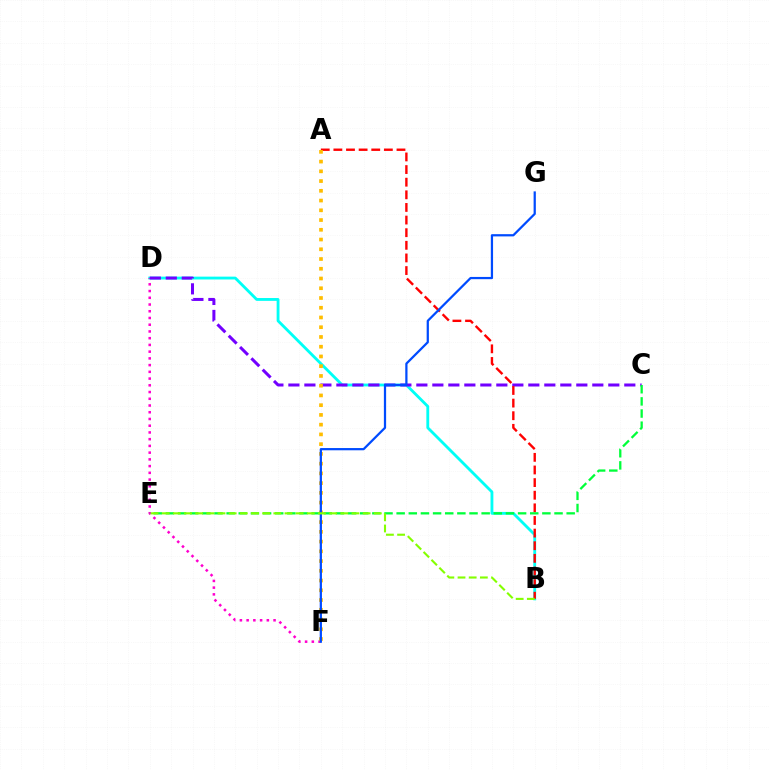{('B', 'D'): [{'color': '#00fff6', 'line_style': 'solid', 'thickness': 2.04}], ('D', 'F'): [{'color': '#ff00cf', 'line_style': 'dotted', 'thickness': 1.83}], ('C', 'D'): [{'color': '#7200ff', 'line_style': 'dashed', 'thickness': 2.17}], ('A', 'B'): [{'color': '#ff0000', 'line_style': 'dashed', 'thickness': 1.71}], ('A', 'F'): [{'color': '#ffbd00', 'line_style': 'dotted', 'thickness': 2.65}], ('C', 'E'): [{'color': '#00ff39', 'line_style': 'dashed', 'thickness': 1.65}], ('F', 'G'): [{'color': '#004bff', 'line_style': 'solid', 'thickness': 1.61}], ('B', 'E'): [{'color': '#84ff00', 'line_style': 'dashed', 'thickness': 1.52}]}